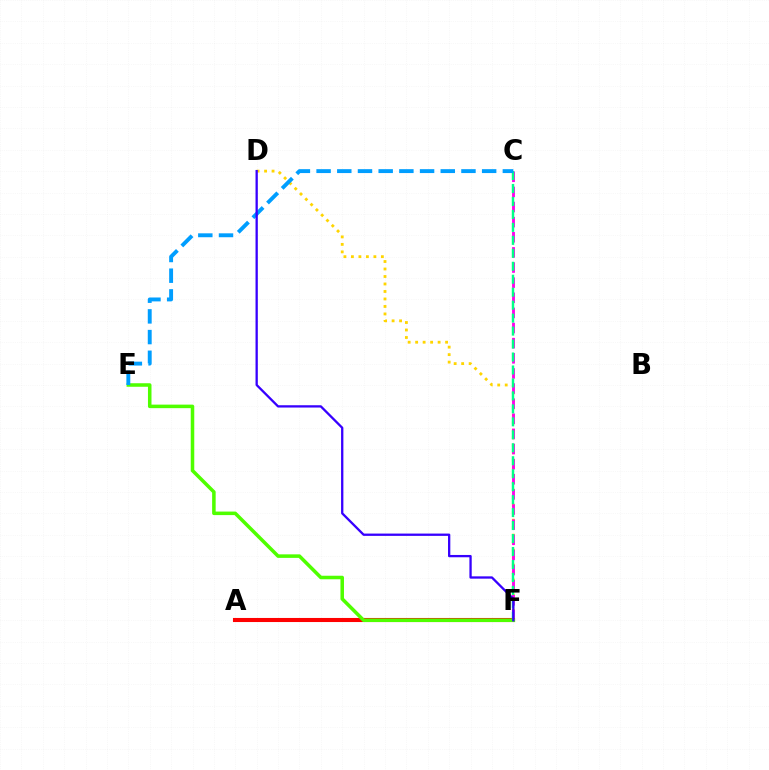{('D', 'F'): [{'color': '#ffd500', 'line_style': 'dotted', 'thickness': 2.03}, {'color': '#3700ff', 'line_style': 'solid', 'thickness': 1.66}], ('C', 'F'): [{'color': '#ff00ed', 'line_style': 'dashed', 'thickness': 2.05}, {'color': '#00ff86', 'line_style': 'dashed', 'thickness': 1.76}], ('A', 'F'): [{'color': '#ff0000', 'line_style': 'solid', 'thickness': 2.94}], ('E', 'F'): [{'color': '#4fff00', 'line_style': 'solid', 'thickness': 2.54}], ('C', 'E'): [{'color': '#009eff', 'line_style': 'dashed', 'thickness': 2.81}]}